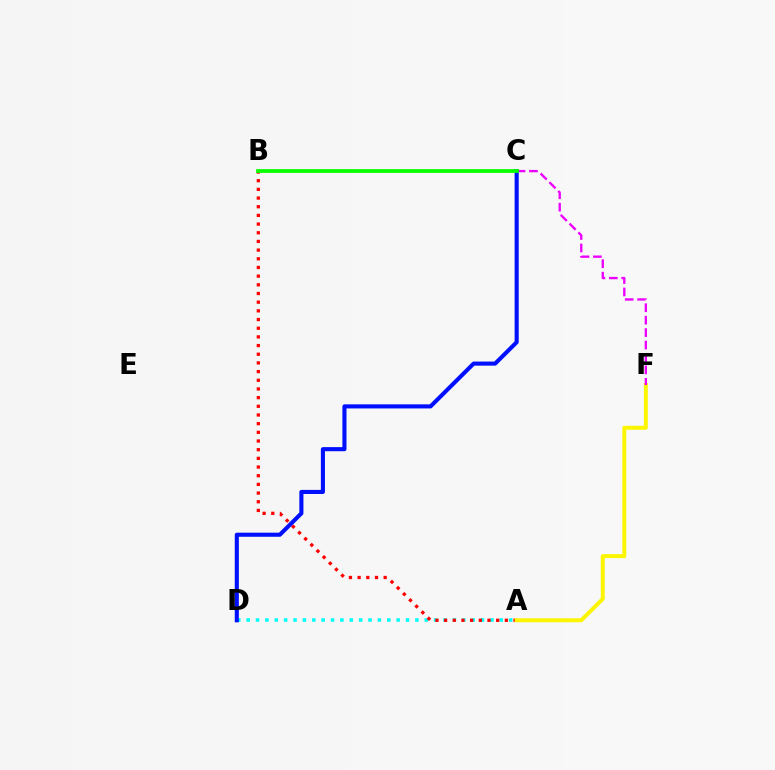{('A', 'D'): [{'color': '#00fff6', 'line_style': 'dotted', 'thickness': 2.55}], ('A', 'B'): [{'color': '#ff0000', 'line_style': 'dotted', 'thickness': 2.36}], ('A', 'F'): [{'color': '#fcf500', 'line_style': 'solid', 'thickness': 2.86}], ('C', 'F'): [{'color': '#ee00ff', 'line_style': 'dashed', 'thickness': 1.69}], ('C', 'D'): [{'color': '#0010ff', 'line_style': 'solid', 'thickness': 2.95}], ('B', 'C'): [{'color': '#08ff00', 'line_style': 'solid', 'thickness': 2.7}]}